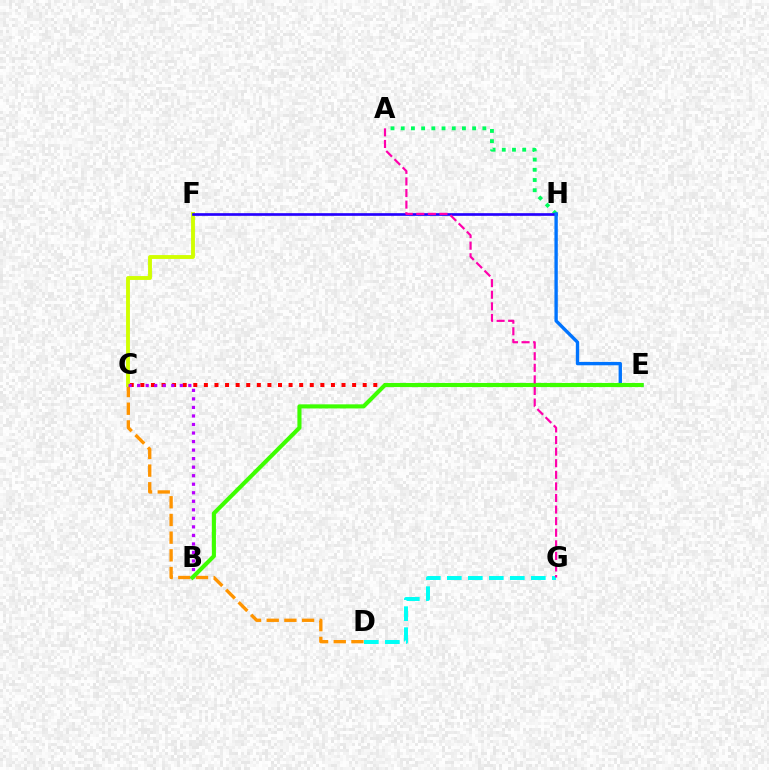{('D', 'G'): [{'color': '#00fff6', 'line_style': 'dashed', 'thickness': 2.85}], ('C', 'E'): [{'color': '#ff0000', 'line_style': 'dotted', 'thickness': 2.88}], ('A', 'H'): [{'color': '#00ff5c', 'line_style': 'dotted', 'thickness': 2.77}], ('C', 'D'): [{'color': '#ff9400', 'line_style': 'dashed', 'thickness': 2.4}], ('C', 'F'): [{'color': '#d1ff00', 'line_style': 'solid', 'thickness': 2.78}], ('B', 'C'): [{'color': '#b900ff', 'line_style': 'dotted', 'thickness': 2.32}], ('F', 'H'): [{'color': '#2500ff', 'line_style': 'solid', 'thickness': 1.93}], ('E', 'H'): [{'color': '#0074ff', 'line_style': 'solid', 'thickness': 2.42}], ('B', 'E'): [{'color': '#3dff00', 'line_style': 'solid', 'thickness': 2.95}], ('A', 'G'): [{'color': '#ff00ac', 'line_style': 'dashed', 'thickness': 1.57}]}